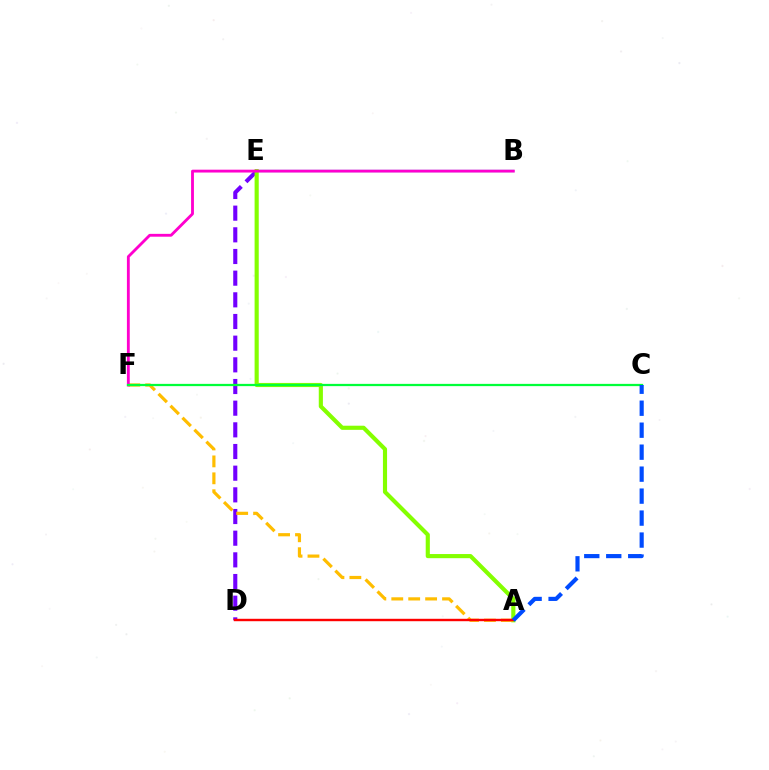{('B', 'E'): [{'color': '#00fff6', 'line_style': 'solid', 'thickness': 1.61}], ('D', 'E'): [{'color': '#7200ff', 'line_style': 'dashed', 'thickness': 2.94}], ('A', 'E'): [{'color': '#84ff00', 'line_style': 'solid', 'thickness': 2.98}], ('A', 'F'): [{'color': '#ffbd00', 'line_style': 'dashed', 'thickness': 2.3}], ('B', 'F'): [{'color': '#ff00cf', 'line_style': 'solid', 'thickness': 2.05}], ('C', 'F'): [{'color': '#00ff39', 'line_style': 'solid', 'thickness': 1.63}], ('A', 'D'): [{'color': '#ff0000', 'line_style': 'solid', 'thickness': 1.74}], ('A', 'C'): [{'color': '#004bff', 'line_style': 'dashed', 'thickness': 2.99}]}